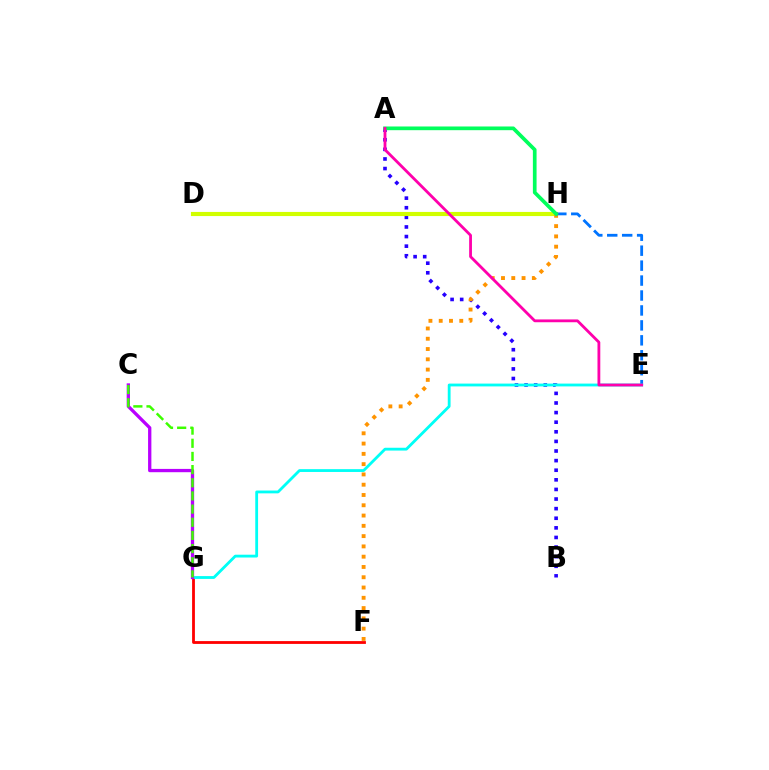{('A', 'B'): [{'color': '#2500ff', 'line_style': 'dotted', 'thickness': 2.61}], ('D', 'H'): [{'color': '#d1ff00', 'line_style': 'solid', 'thickness': 2.98}], ('F', 'G'): [{'color': '#ff0000', 'line_style': 'solid', 'thickness': 2.02}], ('F', 'H'): [{'color': '#ff9400', 'line_style': 'dotted', 'thickness': 2.79}], ('E', 'H'): [{'color': '#0074ff', 'line_style': 'dashed', 'thickness': 2.03}], ('E', 'G'): [{'color': '#00fff6', 'line_style': 'solid', 'thickness': 2.03}], ('A', 'H'): [{'color': '#00ff5c', 'line_style': 'solid', 'thickness': 2.66}], ('C', 'G'): [{'color': '#b900ff', 'line_style': 'solid', 'thickness': 2.37}, {'color': '#3dff00', 'line_style': 'dashed', 'thickness': 1.79}], ('A', 'E'): [{'color': '#ff00ac', 'line_style': 'solid', 'thickness': 2.02}]}